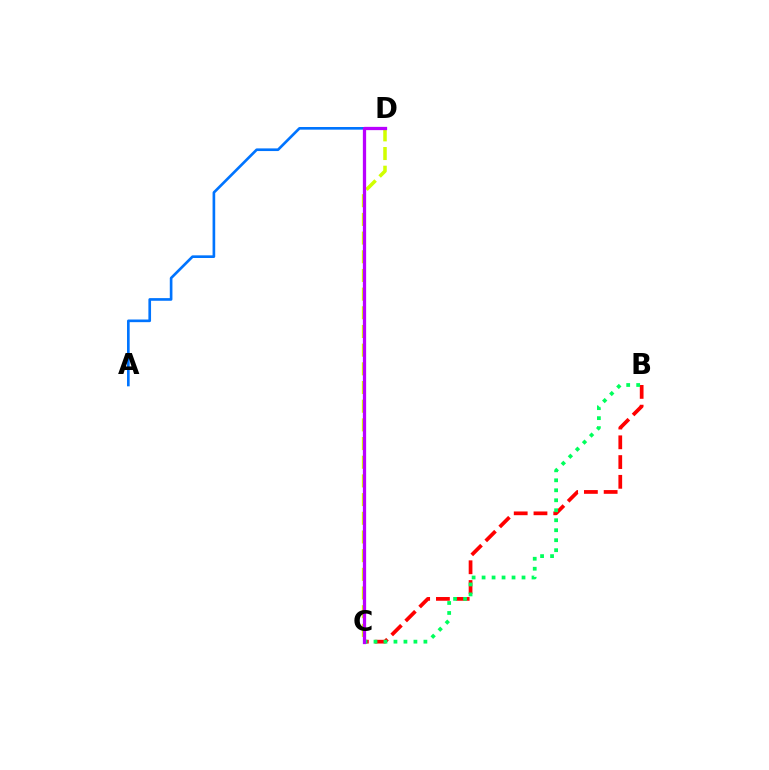{('B', 'C'): [{'color': '#ff0000', 'line_style': 'dashed', 'thickness': 2.68}, {'color': '#00ff5c', 'line_style': 'dotted', 'thickness': 2.71}], ('C', 'D'): [{'color': '#d1ff00', 'line_style': 'dashed', 'thickness': 2.54}, {'color': '#b900ff', 'line_style': 'solid', 'thickness': 2.35}], ('A', 'D'): [{'color': '#0074ff', 'line_style': 'solid', 'thickness': 1.91}]}